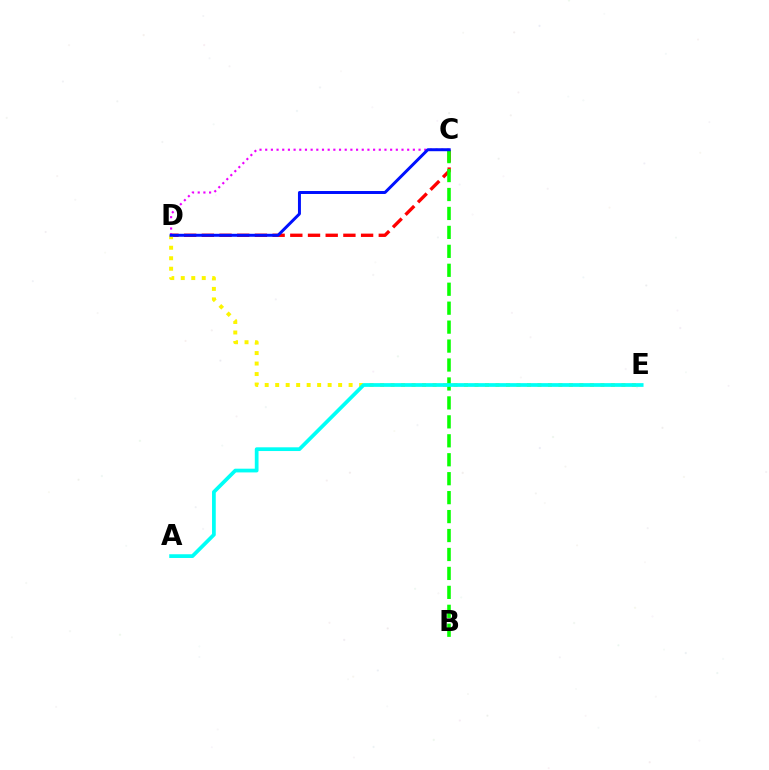{('C', 'D'): [{'color': '#ff0000', 'line_style': 'dashed', 'thickness': 2.4}, {'color': '#ee00ff', 'line_style': 'dotted', 'thickness': 1.54}, {'color': '#0010ff', 'line_style': 'solid', 'thickness': 2.14}], ('D', 'E'): [{'color': '#fcf500', 'line_style': 'dotted', 'thickness': 2.85}], ('B', 'C'): [{'color': '#08ff00', 'line_style': 'dashed', 'thickness': 2.57}], ('A', 'E'): [{'color': '#00fff6', 'line_style': 'solid', 'thickness': 2.69}]}